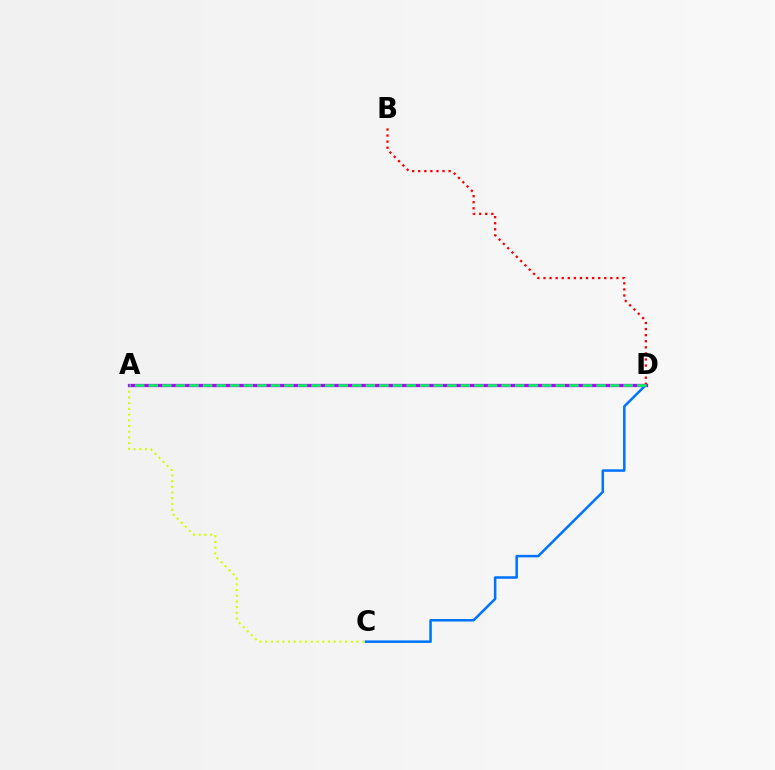{('A', 'C'): [{'color': '#d1ff00', 'line_style': 'dotted', 'thickness': 1.55}], ('A', 'D'): [{'color': '#b900ff', 'line_style': 'solid', 'thickness': 2.36}, {'color': '#00ff5c', 'line_style': 'dashed', 'thickness': 1.84}], ('C', 'D'): [{'color': '#0074ff', 'line_style': 'solid', 'thickness': 1.82}], ('B', 'D'): [{'color': '#ff0000', 'line_style': 'dotted', 'thickness': 1.65}]}